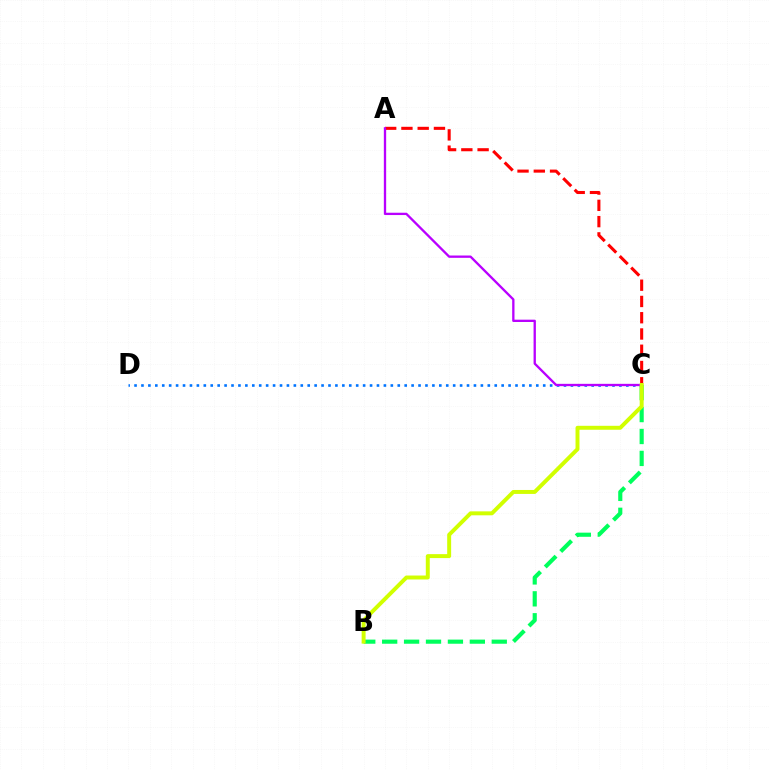{('C', 'D'): [{'color': '#0074ff', 'line_style': 'dotted', 'thickness': 1.88}], ('B', 'C'): [{'color': '#00ff5c', 'line_style': 'dashed', 'thickness': 2.98}, {'color': '#d1ff00', 'line_style': 'solid', 'thickness': 2.84}], ('A', 'C'): [{'color': '#ff0000', 'line_style': 'dashed', 'thickness': 2.21}, {'color': '#b900ff', 'line_style': 'solid', 'thickness': 1.67}]}